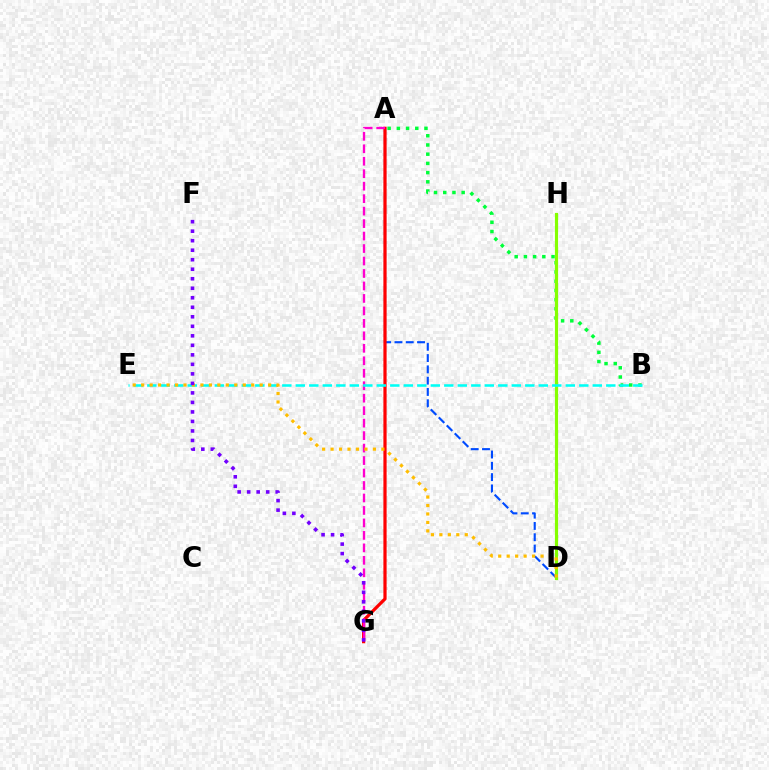{('A', 'B'): [{'color': '#00ff39', 'line_style': 'dotted', 'thickness': 2.5}], ('A', 'D'): [{'color': '#004bff', 'line_style': 'dashed', 'thickness': 1.53}], ('A', 'G'): [{'color': '#ff0000', 'line_style': 'solid', 'thickness': 2.31}, {'color': '#ff00cf', 'line_style': 'dashed', 'thickness': 1.69}], ('D', 'H'): [{'color': '#84ff00', 'line_style': 'solid', 'thickness': 2.28}], ('B', 'E'): [{'color': '#00fff6', 'line_style': 'dashed', 'thickness': 1.83}], ('D', 'E'): [{'color': '#ffbd00', 'line_style': 'dotted', 'thickness': 2.3}], ('F', 'G'): [{'color': '#7200ff', 'line_style': 'dotted', 'thickness': 2.58}]}